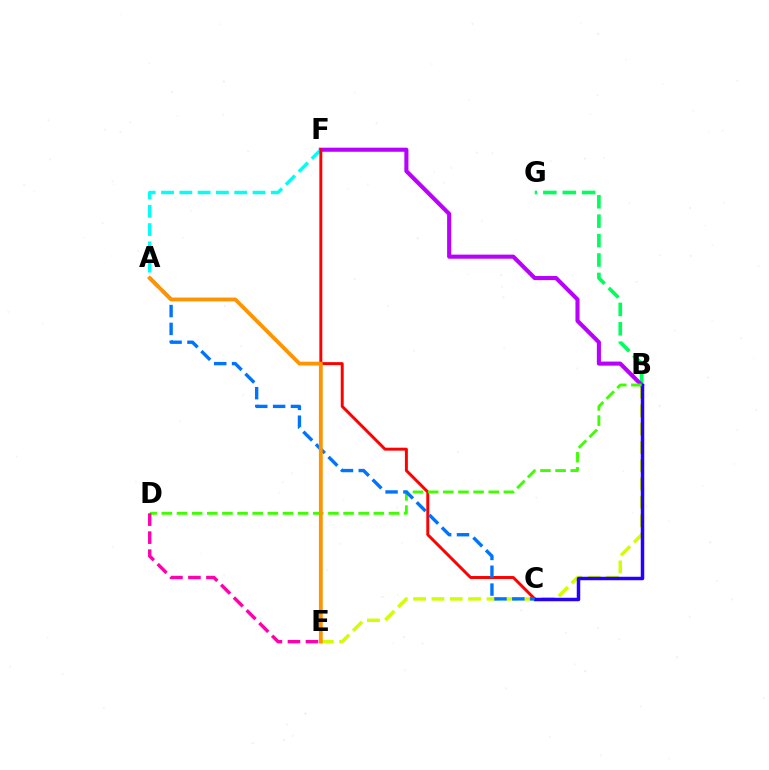{('B', 'G'): [{'color': '#00ff5c', 'line_style': 'dashed', 'thickness': 2.64}], ('B', 'E'): [{'color': '#d1ff00', 'line_style': 'dashed', 'thickness': 2.49}], ('B', 'F'): [{'color': '#b900ff', 'line_style': 'solid', 'thickness': 2.94}], ('A', 'F'): [{'color': '#00fff6', 'line_style': 'dashed', 'thickness': 2.48}], ('C', 'F'): [{'color': '#ff0000', 'line_style': 'solid', 'thickness': 2.12}], ('B', 'C'): [{'color': '#2500ff', 'line_style': 'solid', 'thickness': 2.51}], ('B', 'D'): [{'color': '#3dff00', 'line_style': 'dashed', 'thickness': 2.06}], ('D', 'E'): [{'color': '#ff00ac', 'line_style': 'dashed', 'thickness': 2.45}], ('A', 'C'): [{'color': '#0074ff', 'line_style': 'dashed', 'thickness': 2.42}], ('A', 'E'): [{'color': '#ff9400', 'line_style': 'solid', 'thickness': 2.75}]}